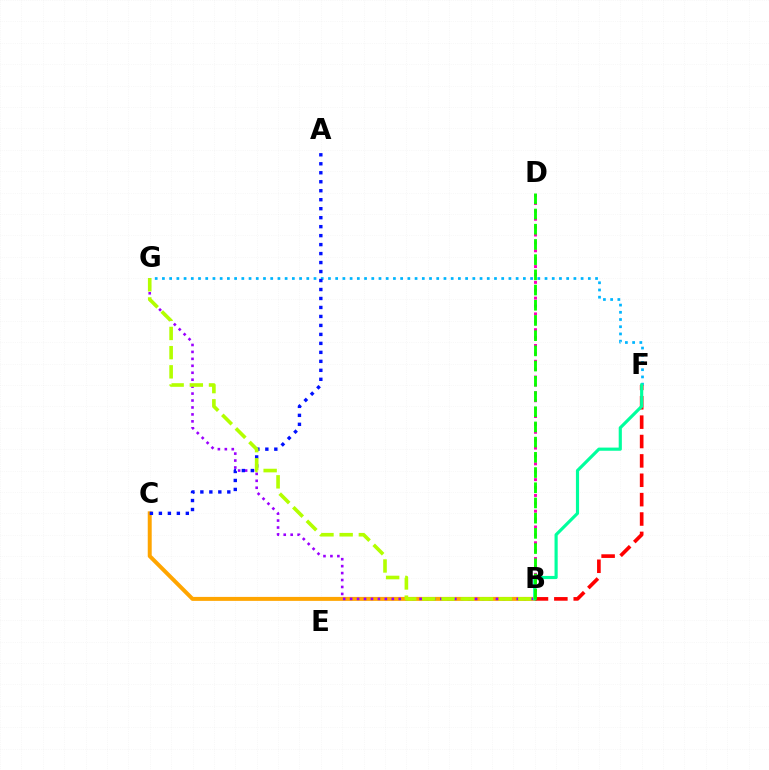{('B', 'D'): [{'color': '#ff00bd', 'line_style': 'dotted', 'thickness': 2.14}, {'color': '#08ff00', 'line_style': 'dashed', 'thickness': 2.07}], ('B', 'C'): [{'color': '#ffa500', 'line_style': 'solid', 'thickness': 2.85}], ('B', 'G'): [{'color': '#9b00ff', 'line_style': 'dotted', 'thickness': 1.89}, {'color': '#b3ff00', 'line_style': 'dashed', 'thickness': 2.61}], ('F', 'G'): [{'color': '#00b5ff', 'line_style': 'dotted', 'thickness': 1.96}], ('A', 'C'): [{'color': '#0010ff', 'line_style': 'dotted', 'thickness': 2.44}], ('B', 'F'): [{'color': '#ff0000', 'line_style': 'dashed', 'thickness': 2.63}, {'color': '#00ff9d', 'line_style': 'solid', 'thickness': 2.27}]}